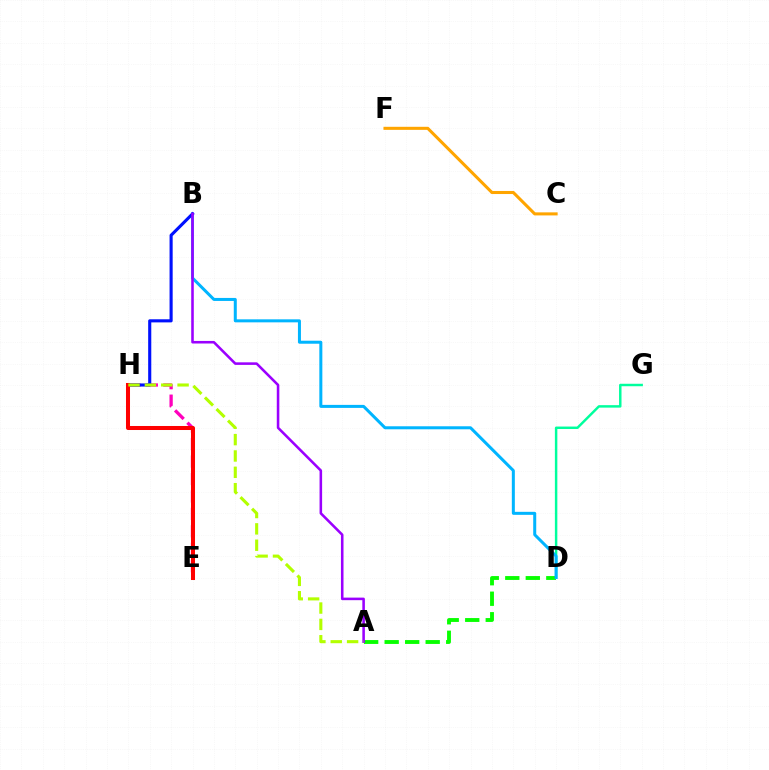{('E', 'H'): [{'color': '#ff00bd', 'line_style': 'dashed', 'thickness': 2.37}, {'color': '#ff0000', 'line_style': 'solid', 'thickness': 2.89}], ('D', 'G'): [{'color': '#00ff9d', 'line_style': 'solid', 'thickness': 1.77}], ('A', 'D'): [{'color': '#08ff00', 'line_style': 'dashed', 'thickness': 2.79}], ('B', 'D'): [{'color': '#00b5ff', 'line_style': 'solid', 'thickness': 2.17}], ('B', 'H'): [{'color': '#0010ff', 'line_style': 'solid', 'thickness': 2.24}], ('C', 'F'): [{'color': '#ffa500', 'line_style': 'solid', 'thickness': 2.2}], ('A', 'B'): [{'color': '#9b00ff', 'line_style': 'solid', 'thickness': 1.85}], ('A', 'H'): [{'color': '#b3ff00', 'line_style': 'dashed', 'thickness': 2.22}]}